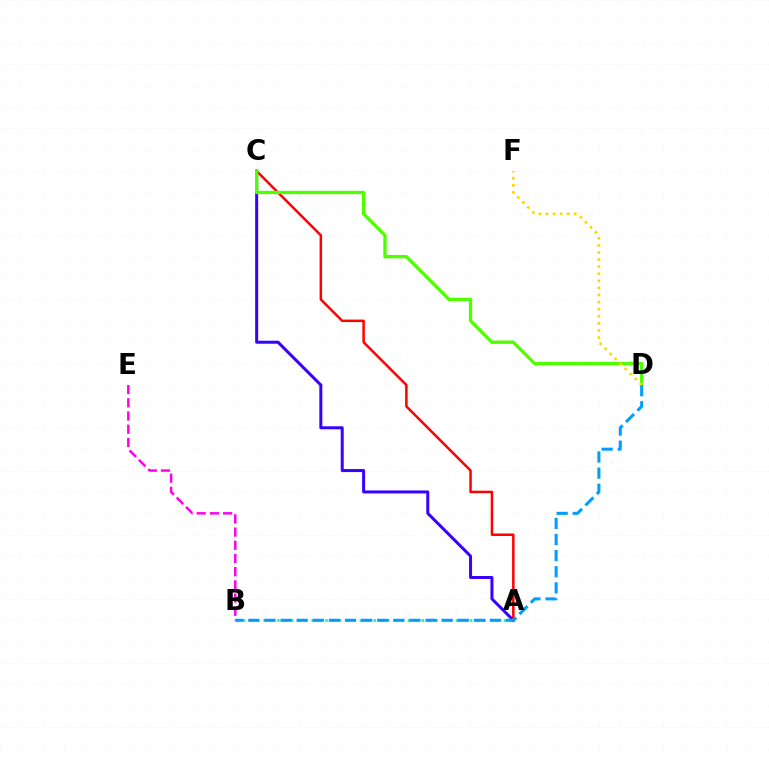{('A', 'C'): [{'color': '#3700ff', 'line_style': 'solid', 'thickness': 2.16}, {'color': '#ff0000', 'line_style': 'solid', 'thickness': 1.8}], ('A', 'B'): [{'color': '#00ff86', 'line_style': 'dotted', 'thickness': 1.87}], ('B', 'E'): [{'color': '#ff00ed', 'line_style': 'dashed', 'thickness': 1.79}], ('C', 'D'): [{'color': '#4fff00', 'line_style': 'solid', 'thickness': 2.38}], ('B', 'D'): [{'color': '#009eff', 'line_style': 'dashed', 'thickness': 2.19}], ('D', 'F'): [{'color': '#ffd500', 'line_style': 'dotted', 'thickness': 1.93}]}